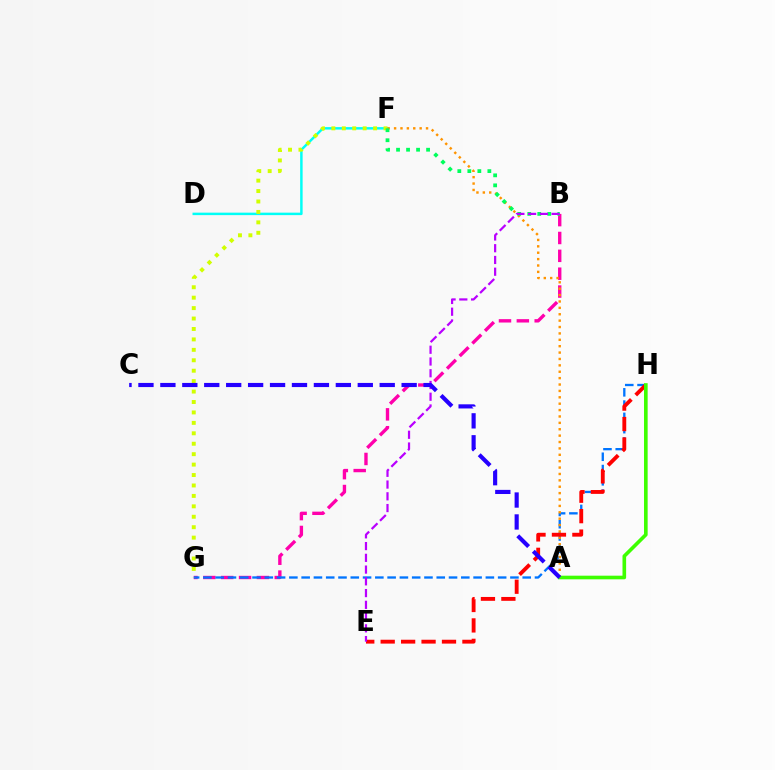{('B', 'G'): [{'color': '#ff00ac', 'line_style': 'dashed', 'thickness': 2.43}], ('D', 'F'): [{'color': '#00fff6', 'line_style': 'solid', 'thickness': 1.77}], ('G', 'H'): [{'color': '#0074ff', 'line_style': 'dashed', 'thickness': 1.67}], ('F', 'G'): [{'color': '#d1ff00', 'line_style': 'dotted', 'thickness': 2.83}], ('A', 'F'): [{'color': '#ff9400', 'line_style': 'dotted', 'thickness': 1.74}], ('E', 'H'): [{'color': '#ff0000', 'line_style': 'dashed', 'thickness': 2.78}], ('B', 'F'): [{'color': '#00ff5c', 'line_style': 'dotted', 'thickness': 2.72}], ('B', 'E'): [{'color': '#b900ff', 'line_style': 'dashed', 'thickness': 1.6}], ('A', 'H'): [{'color': '#3dff00', 'line_style': 'solid', 'thickness': 2.61}], ('A', 'C'): [{'color': '#2500ff', 'line_style': 'dashed', 'thickness': 2.98}]}